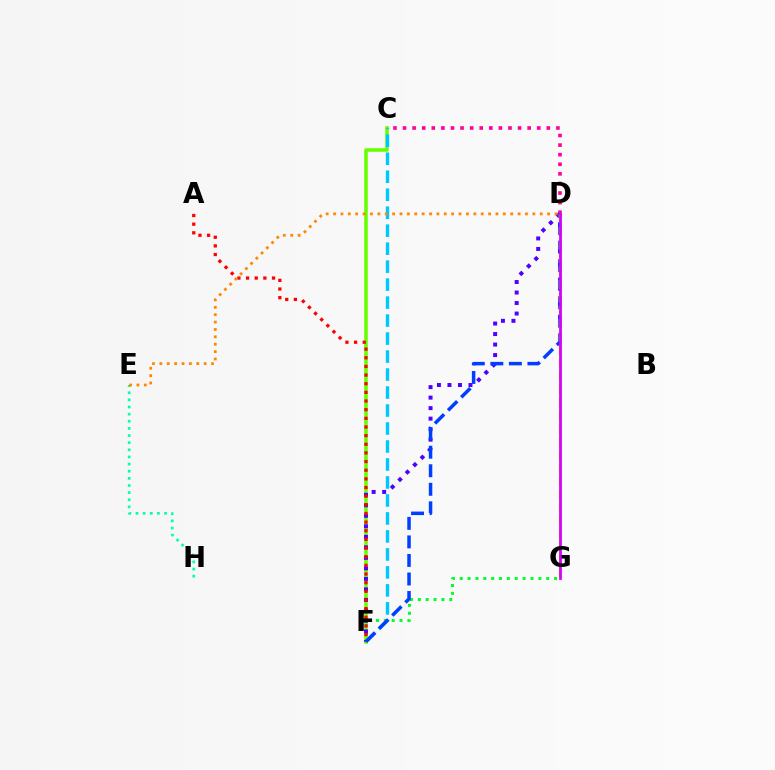{('C', 'F'): [{'color': '#66ff00', 'line_style': 'solid', 'thickness': 2.56}, {'color': '#00c7ff', 'line_style': 'dashed', 'thickness': 2.44}], ('C', 'D'): [{'color': '#ff00a0', 'line_style': 'dotted', 'thickness': 2.6}], ('F', 'G'): [{'color': '#00ff27', 'line_style': 'dotted', 'thickness': 2.14}], ('E', 'H'): [{'color': '#00ffaf', 'line_style': 'dotted', 'thickness': 1.94}], ('D', 'F'): [{'color': '#4f00ff', 'line_style': 'dotted', 'thickness': 2.86}, {'color': '#003fff', 'line_style': 'dashed', 'thickness': 2.52}], ('D', 'G'): [{'color': '#eeff00', 'line_style': 'dashed', 'thickness': 1.79}, {'color': '#d600ff', 'line_style': 'solid', 'thickness': 2.0}], ('A', 'F'): [{'color': '#ff0000', 'line_style': 'dotted', 'thickness': 2.35}], ('D', 'E'): [{'color': '#ff8800', 'line_style': 'dotted', 'thickness': 2.01}]}